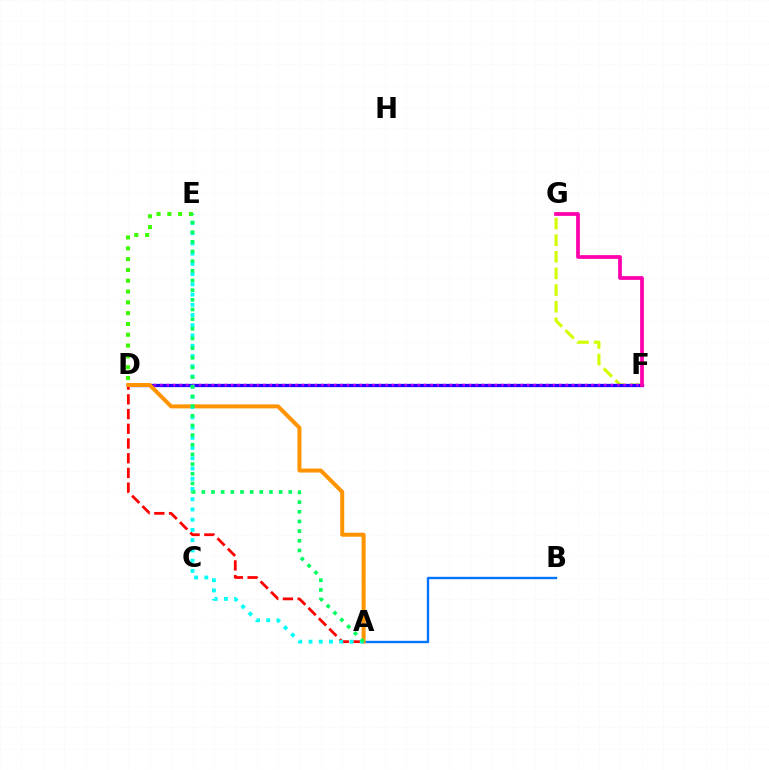{('F', 'G'): [{'color': '#d1ff00', 'line_style': 'dashed', 'thickness': 2.26}, {'color': '#ff00ac', 'line_style': 'solid', 'thickness': 2.69}], ('D', 'F'): [{'color': '#2500ff', 'line_style': 'solid', 'thickness': 2.35}, {'color': '#b900ff', 'line_style': 'dotted', 'thickness': 1.75}], ('A', 'B'): [{'color': '#0074ff', 'line_style': 'solid', 'thickness': 1.71}], ('D', 'E'): [{'color': '#3dff00', 'line_style': 'dotted', 'thickness': 2.94}], ('A', 'D'): [{'color': '#ff0000', 'line_style': 'dashed', 'thickness': 2.0}, {'color': '#ff9400', 'line_style': 'solid', 'thickness': 2.88}], ('A', 'E'): [{'color': '#00fff6', 'line_style': 'dotted', 'thickness': 2.78}, {'color': '#00ff5c', 'line_style': 'dotted', 'thickness': 2.63}]}